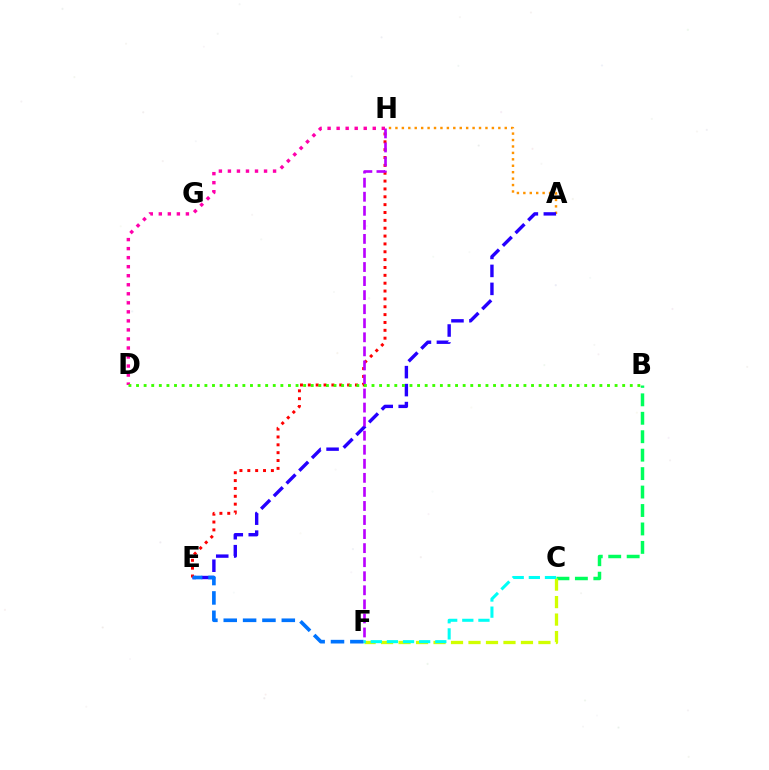{('A', 'H'): [{'color': '#ff9400', 'line_style': 'dotted', 'thickness': 1.75}], ('B', 'C'): [{'color': '#00ff5c', 'line_style': 'dashed', 'thickness': 2.51}], ('A', 'E'): [{'color': '#2500ff', 'line_style': 'dashed', 'thickness': 2.44}], ('E', 'H'): [{'color': '#ff0000', 'line_style': 'dotted', 'thickness': 2.13}], ('C', 'F'): [{'color': '#d1ff00', 'line_style': 'dashed', 'thickness': 2.38}, {'color': '#00fff6', 'line_style': 'dashed', 'thickness': 2.19}], ('F', 'H'): [{'color': '#b900ff', 'line_style': 'dashed', 'thickness': 1.91}], ('D', 'H'): [{'color': '#ff00ac', 'line_style': 'dotted', 'thickness': 2.45}], ('E', 'F'): [{'color': '#0074ff', 'line_style': 'dashed', 'thickness': 2.63}], ('B', 'D'): [{'color': '#3dff00', 'line_style': 'dotted', 'thickness': 2.06}]}